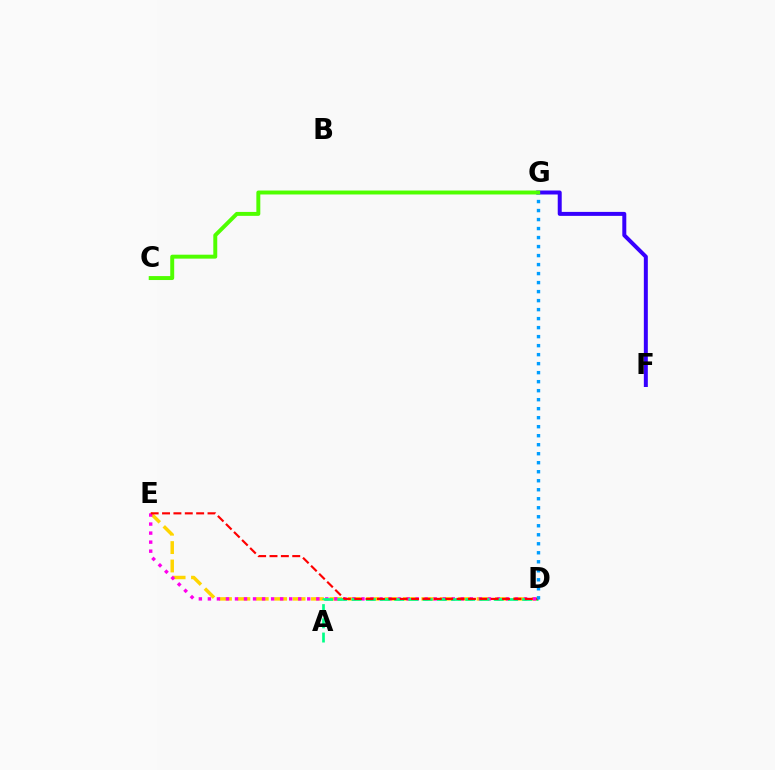{('F', 'G'): [{'color': '#3700ff', 'line_style': 'solid', 'thickness': 2.87}], ('D', 'E'): [{'color': '#ffd500', 'line_style': 'dashed', 'thickness': 2.5}, {'color': '#ff00ed', 'line_style': 'dotted', 'thickness': 2.45}, {'color': '#ff0000', 'line_style': 'dashed', 'thickness': 1.54}], ('A', 'D'): [{'color': '#00ff86', 'line_style': 'dashed', 'thickness': 1.93}], ('D', 'G'): [{'color': '#009eff', 'line_style': 'dotted', 'thickness': 2.45}], ('C', 'G'): [{'color': '#4fff00', 'line_style': 'solid', 'thickness': 2.84}]}